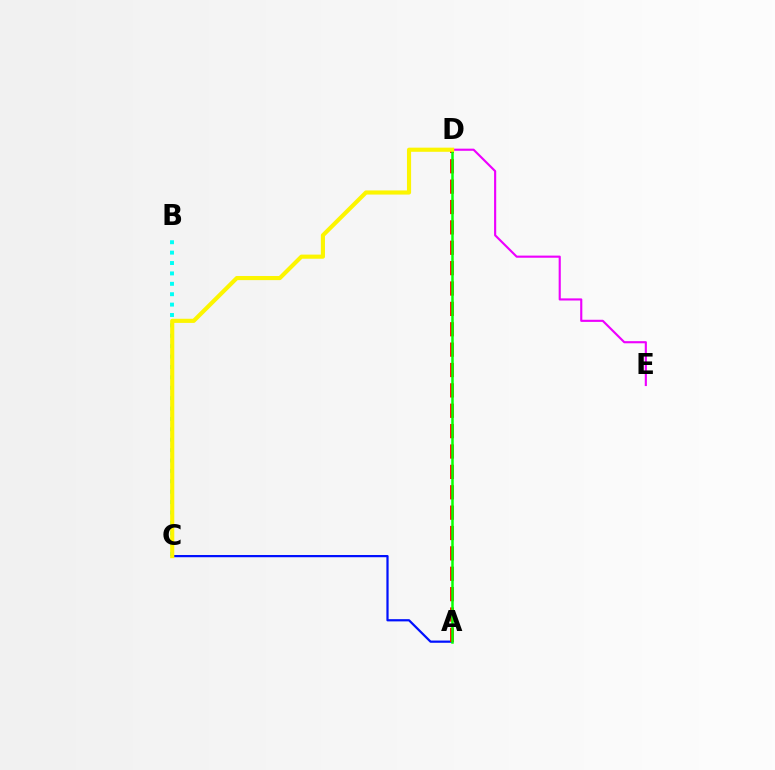{('A', 'C'): [{'color': '#0010ff', 'line_style': 'solid', 'thickness': 1.6}], ('B', 'C'): [{'color': '#00fff6', 'line_style': 'dotted', 'thickness': 2.82}], ('D', 'E'): [{'color': '#ee00ff', 'line_style': 'solid', 'thickness': 1.54}], ('A', 'D'): [{'color': '#ff0000', 'line_style': 'dashed', 'thickness': 2.77}, {'color': '#08ff00', 'line_style': 'solid', 'thickness': 1.81}], ('C', 'D'): [{'color': '#fcf500', 'line_style': 'solid', 'thickness': 2.98}]}